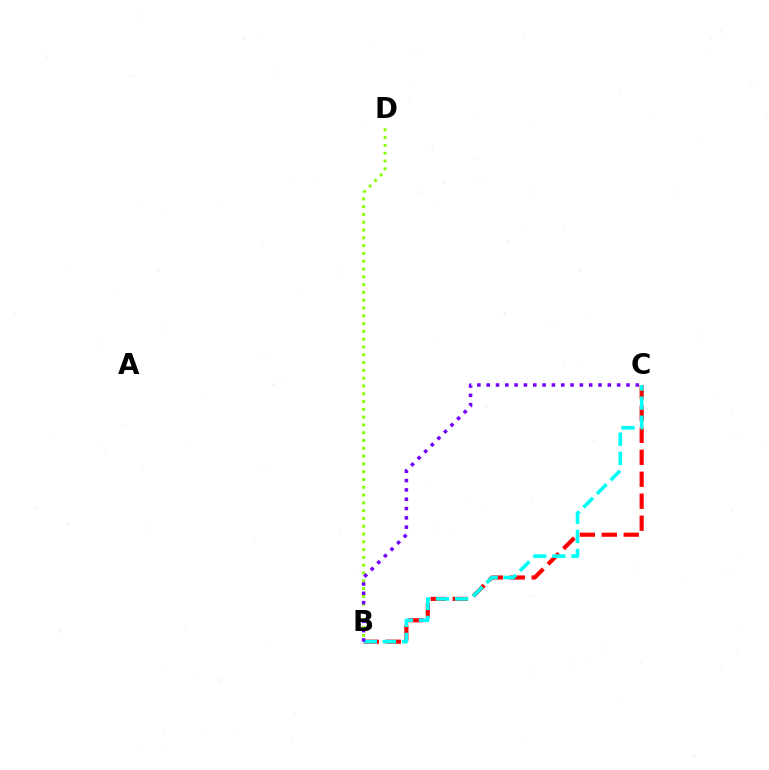{('B', 'C'): [{'color': '#ff0000', 'line_style': 'dashed', 'thickness': 2.98}, {'color': '#00fff6', 'line_style': 'dashed', 'thickness': 2.6}, {'color': '#7200ff', 'line_style': 'dotted', 'thickness': 2.53}], ('B', 'D'): [{'color': '#84ff00', 'line_style': 'dotted', 'thickness': 2.12}]}